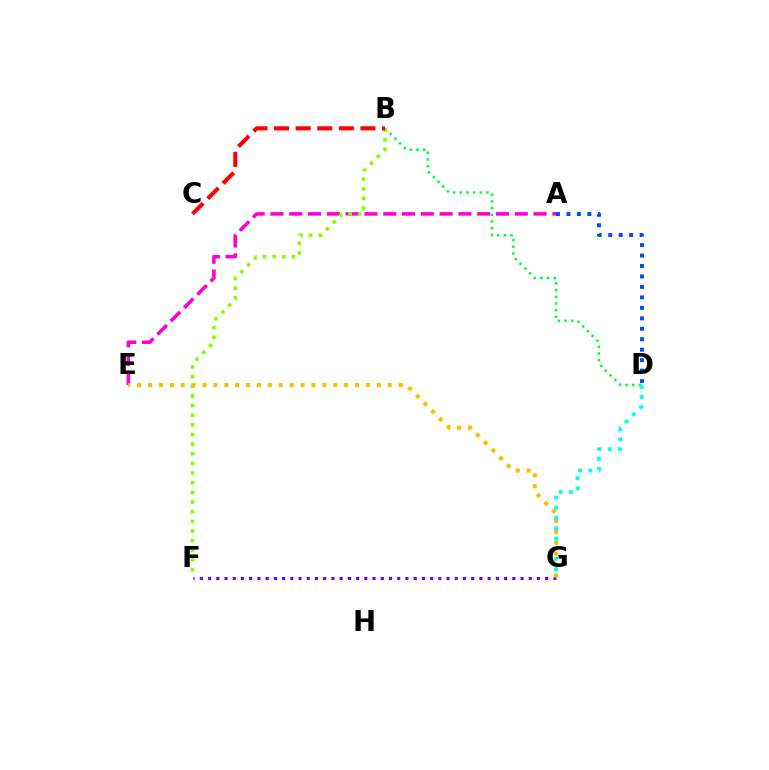{('A', 'E'): [{'color': '#ff00cf', 'line_style': 'dashed', 'thickness': 2.55}], ('B', 'D'): [{'color': '#00ff39', 'line_style': 'dotted', 'thickness': 1.82}], ('B', 'F'): [{'color': '#84ff00', 'line_style': 'dotted', 'thickness': 2.62}], ('F', 'G'): [{'color': '#7200ff', 'line_style': 'dotted', 'thickness': 2.23}], ('E', 'G'): [{'color': '#ffbd00', 'line_style': 'dotted', 'thickness': 2.96}], ('A', 'D'): [{'color': '#004bff', 'line_style': 'dotted', 'thickness': 2.84}], ('D', 'G'): [{'color': '#00fff6', 'line_style': 'dotted', 'thickness': 2.77}], ('B', 'C'): [{'color': '#ff0000', 'line_style': 'dashed', 'thickness': 2.93}]}